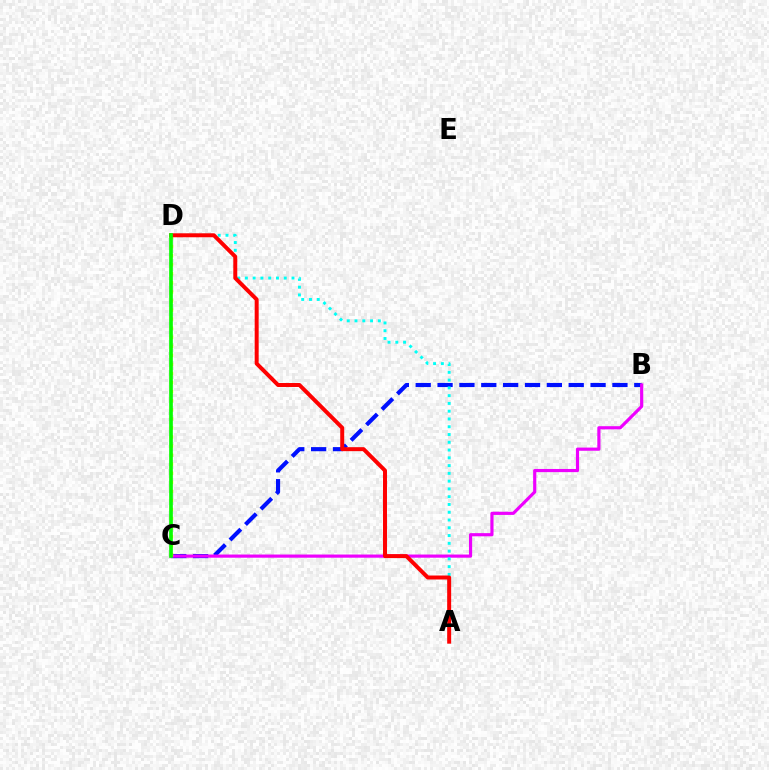{('B', 'C'): [{'color': '#0010ff', 'line_style': 'dashed', 'thickness': 2.97}, {'color': '#ee00ff', 'line_style': 'solid', 'thickness': 2.28}], ('A', 'D'): [{'color': '#00fff6', 'line_style': 'dotted', 'thickness': 2.11}, {'color': '#ff0000', 'line_style': 'solid', 'thickness': 2.86}], ('C', 'D'): [{'color': '#fcf500', 'line_style': 'dotted', 'thickness': 2.46}, {'color': '#08ff00', 'line_style': 'solid', 'thickness': 2.65}]}